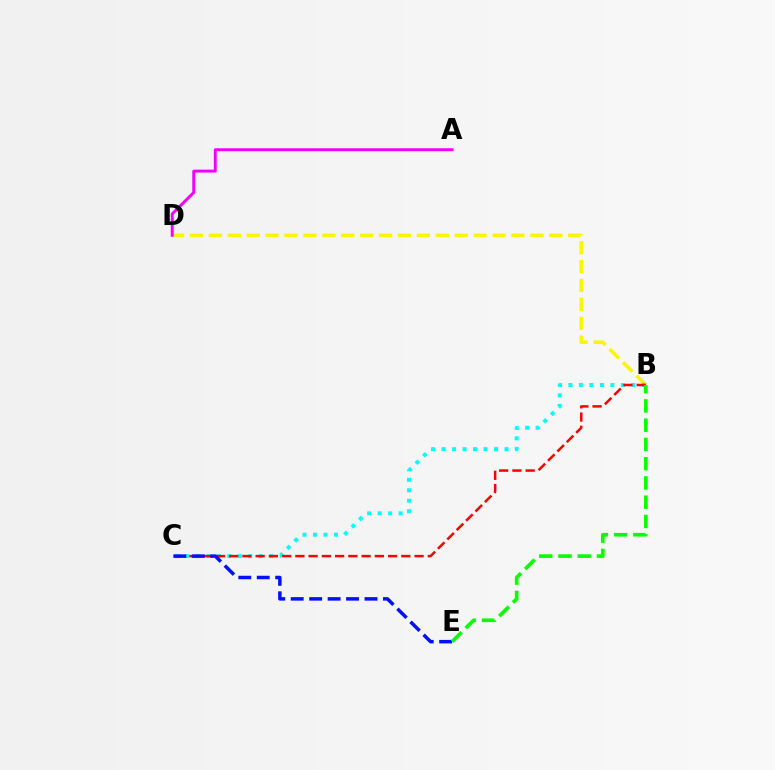{('B', 'D'): [{'color': '#fcf500', 'line_style': 'dashed', 'thickness': 2.57}], ('B', 'C'): [{'color': '#00fff6', 'line_style': 'dotted', 'thickness': 2.85}, {'color': '#ff0000', 'line_style': 'dashed', 'thickness': 1.8}], ('A', 'D'): [{'color': '#ee00ff', 'line_style': 'solid', 'thickness': 2.11}], ('C', 'E'): [{'color': '#0010ff', 'line_style': 'dashed', 'thickness': 2.51}], ('B', 'E'): [{'color': '#08ff00', 'line_style': 'dashed', 'thickness': 2.62}]}